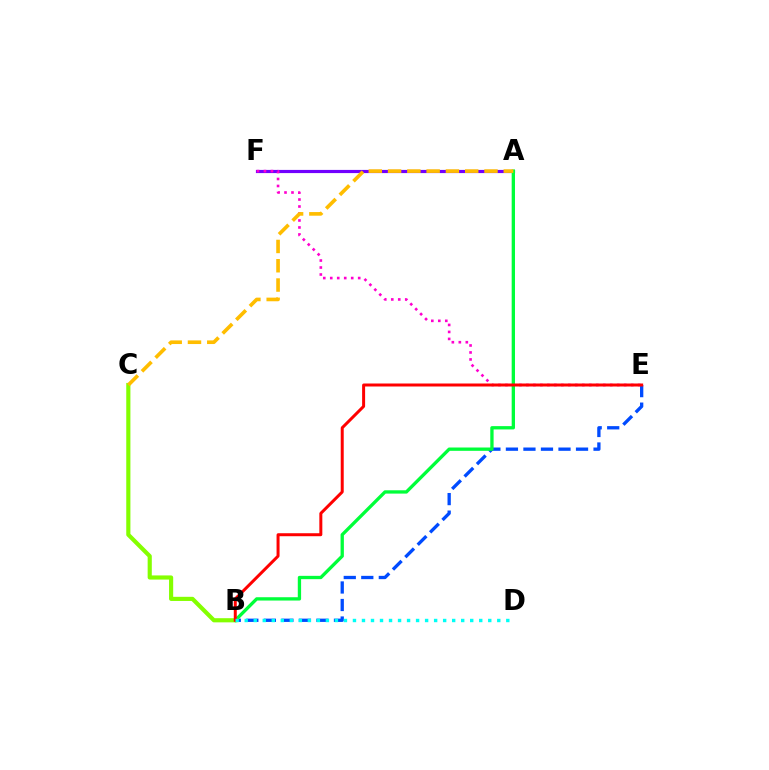{('B', 'E'): [{'color': '#004bff', 'line_style': 'dashed', 'thickness': 2.38}, {'color': '#ff0000', 'line_style': 'solid', 'thickness': 2.15}], ('A', 'F'): [{'color': '#7200ff', 'line_style': 'solid', 'thickness': 2.28}], ('E', 'F'): [{'color': '#ff00cf', 'line_style': 'dotted', 'thickness': 1.9}], ('A', 'B'): [{'color': '#00ff39', 'line_style': 'solid', 'thickness': 2.39}], ('B', 'C'): [{'color': '#84ff00', 'line_style': 'solid', 'thickness': 2.99}], ('A', 'C'): [{'color': '#ffbd00', 'line_style': 'dashed', 'thickness': 2.62}], ('B', 'D'): [{'color': '#00fff6', 'line_style': 'dotted', 'thickness': 2.45}]}